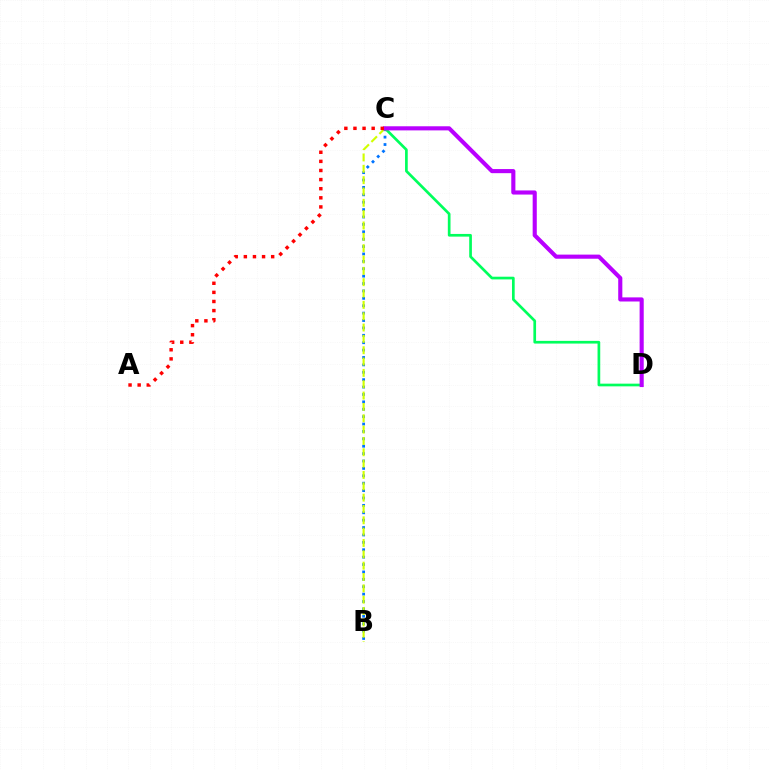{('B', 'C'): [{'color': '#0074ff', 'line_style': 'dotted', 'thickness': 2.01}, {'color': '#d1ff00', 'line_style': 'dashed', 'thickness': 1.54}], ('C', 'D'): [{'color': '#00ff5c', 'line_style': 'solid', 'thickness': 1.94}, {'color': '#b900ff', 'line_style': 'solid', 'thickness': 2.96}], ('A', 'C'): [{'color': '#ff0000', 'line_style': 'dotted', 'thickness': 2.47}]}